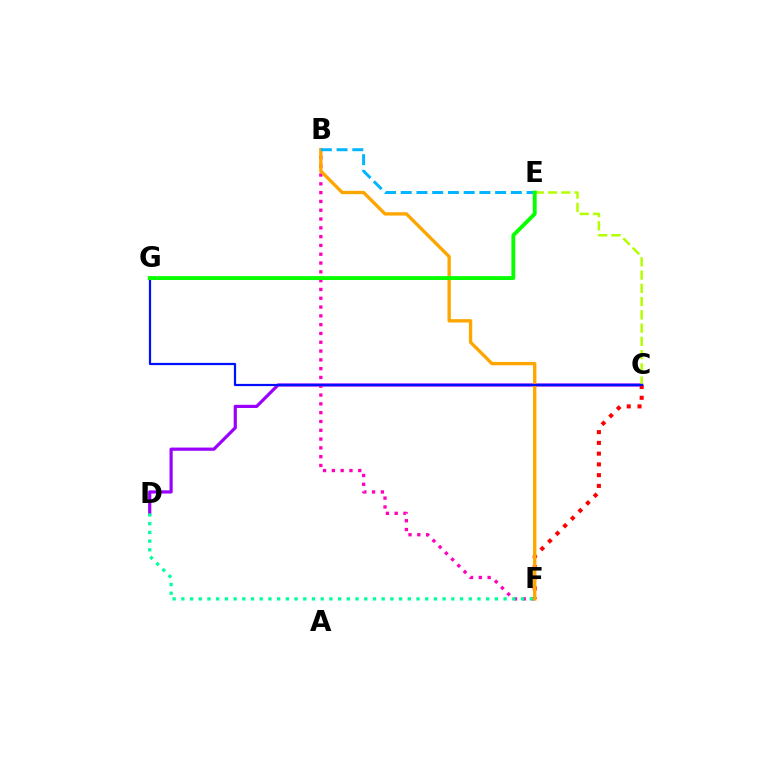{('C', 'D'): [{'color': '#9b00ff', 'line_style': 'solid', 'thickness': 2.3}], ('B', 'F'): [{'color': '#ff00bd', 'line_style': 'dotted', 'thickness': 2.39}, {'color': '#ffa500', 'line_style': 'solid', 'thickness': 2.4}], ('C', 'F'): [{'color': '#ff0000', 'line_style': 'dotted', 'thickness': 2.92}], ('C', 'E'): [{'color': '#b3ff00', 'line_style': 'dashed', 'thickness': 1.8}], ('D', 'F'): [{'color': '#00ff9d', 'line_style': 'dotted', 'thickness': 2.37}], ('B', 'E'): [{'color': '#00b5ff', 'line_style': 'dashed', 'thickness': 2.14}], ('C', 'G'): [{'color': '#0010ff', 'line_style': 'solid', 'thickness': 1.6}], ('E', 'G'): [{'color': '#08ff00', 'line_style': 'solid', 'thickness': 2.79}]}